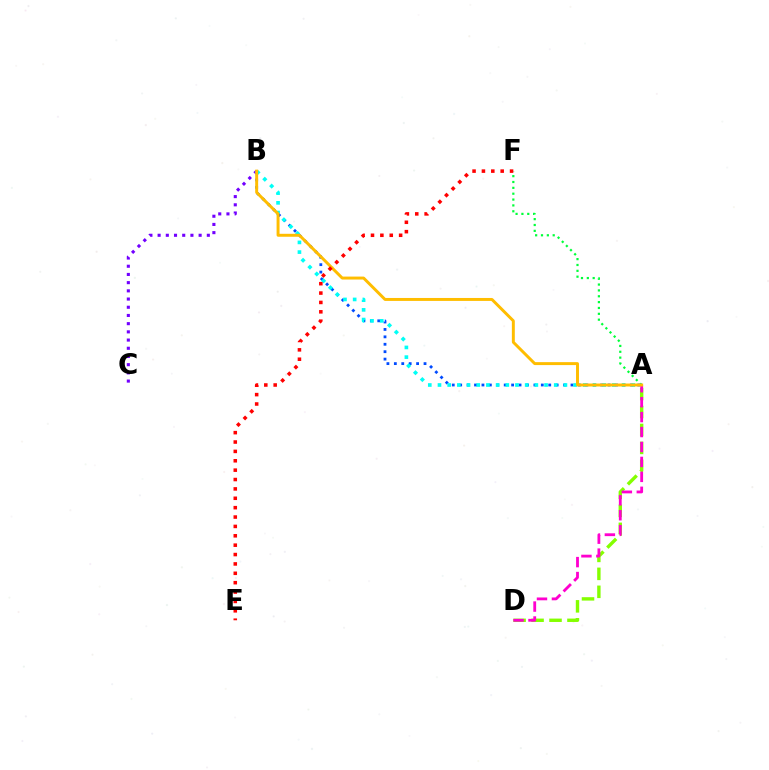{('A', 'B'): [{'color': '#004bff', 'line_style': 'dotted', 'thickness': 2.02}, {'color': '#00fff6', 'line_style': 'dotted', 'thickness': 2.63}, {'color': '#ffbd00', 'line_style': 'solid', 'thickness': 2.12}], ('A', 'F'): [{'color': '#00ff39', 'line_style': 'dotted', 'thickness': 1.59}], ('A', 'D'): [{'color': '#84ff00', 'line_style': 'dashed', 'thickness': 2.44}, {'color': '#ff00cf', 'line_style': 'dashed', 'thickness': 2.03}], ('B', 'C'): [{'color': '#7200ff', 'line_style': 'dotted', 'thickness': 2.23}], ('E', 'F'): [{'color': '#ff0000', 'line_style': 'dotted', 'thickness': 2.55}]}